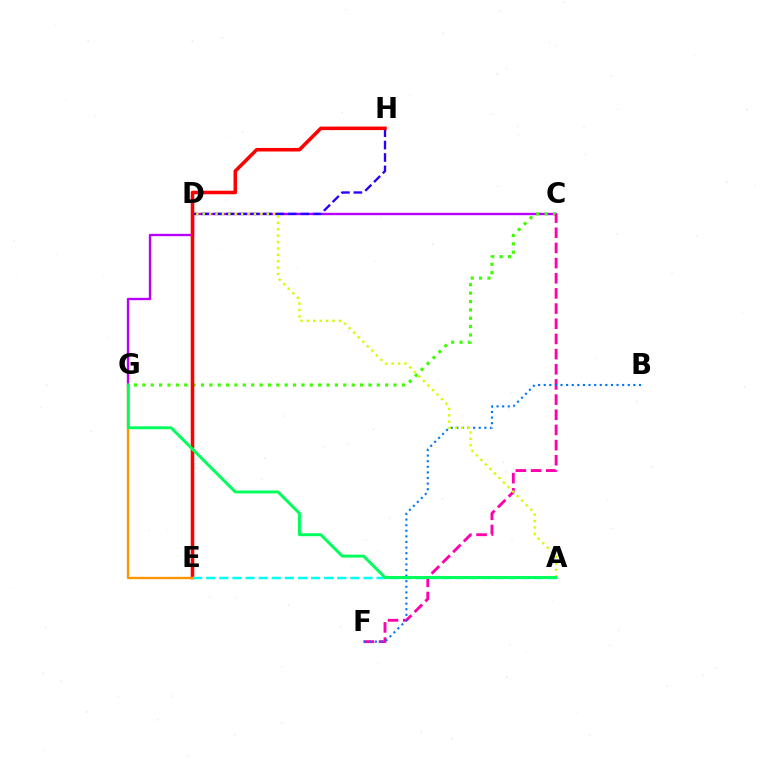{('C', 'G'): [{'color': '#b900ff', 'line_style': 'solid', 'thickness': 1.7}, {'color': '#3dff00', 'line_style': 'dotted', 'thickness': 2.27}], ('C', 'F'): [{'color': '#ff00ac', 'line_style': 'dashed', 'thickness': 2.06}], ('D', 'H'): [{'color': '#2500ff', 'line_style': 'dashed', 'thickness': 1.69}], ('E', 'H'): [{'color': '#ff0000', 'line_style': 'solid', 'thickness': 2.55}], ('B', 'F'): [{'color': '#0074ff', 'line_style': 'dotted', 'thickness': 1.52}], ('A', 'D'): [{'color': '#d1ff00', 'line_style': 'dotted', 'thickness': 1.74}], ('E', 'G'): [{'color': '#ff9400', 'line_style': 'solid', 'thickness': 1.68}], ('A', 'E'): [{'color': '#00fff6', 'line_style': 'dashed', 'thickness': 1.78}], ('A', 'G'): [{'color': '#00ff5c', 'line_style': 'solid', 'thickness': 2.13}]}